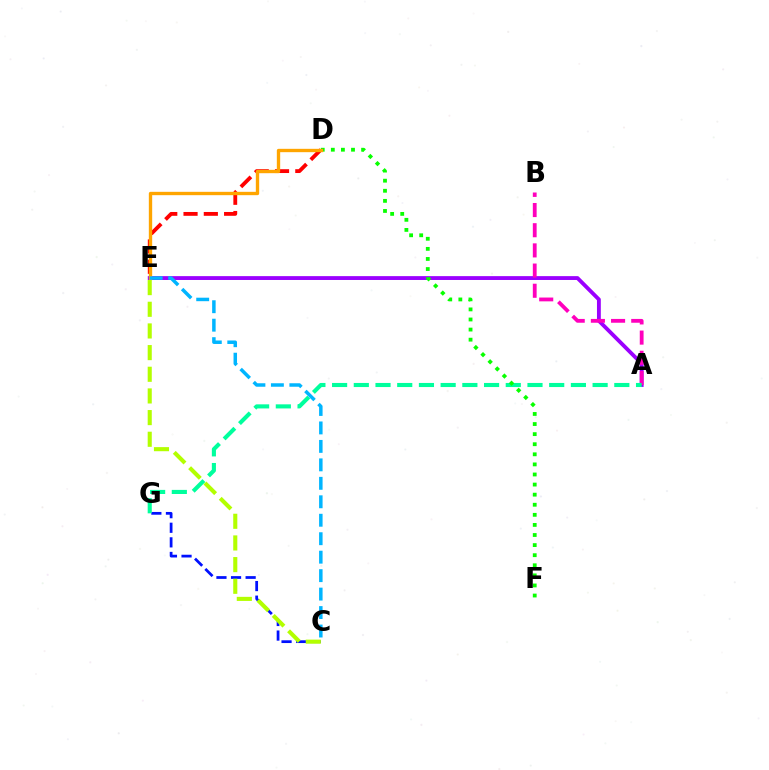{('C', 'G'): [{'color': '#0010ff', 'line_style': 'dashed', 'thickness': 1.98}], ('A', 'E'): [{'color': '#9b00ff', 'line_style': 'solid', 'thickness': 2.77}], ('A', 'B'): [{'color': '#ff00bd', 'line_style': 'dashed', 'thickness': 2.74}], ('A', 'G'): [{'color': '#00ff9d', 'line_style': 'dashed', 'thickness': 2.95}], ('D', 'E'): [{'color': '#ff0000', 'line_style': 'dashed', 'thickness': 2.76}, {'color': '#ffa500', 'line_style': 'solid', 'thickness': 2.41}], ('D', 'F'): [{'color': '#08ff00', 'line_style': 'dotted', 'thickness': 2.74}], ('C', 'E'): [{'color': '#b3ff00', 'line_style': 'dashed', 'thickness': 2.94}, {'color': '#00b5ff', 'line_style': 'dashed', 'thickness': 2.51}]}